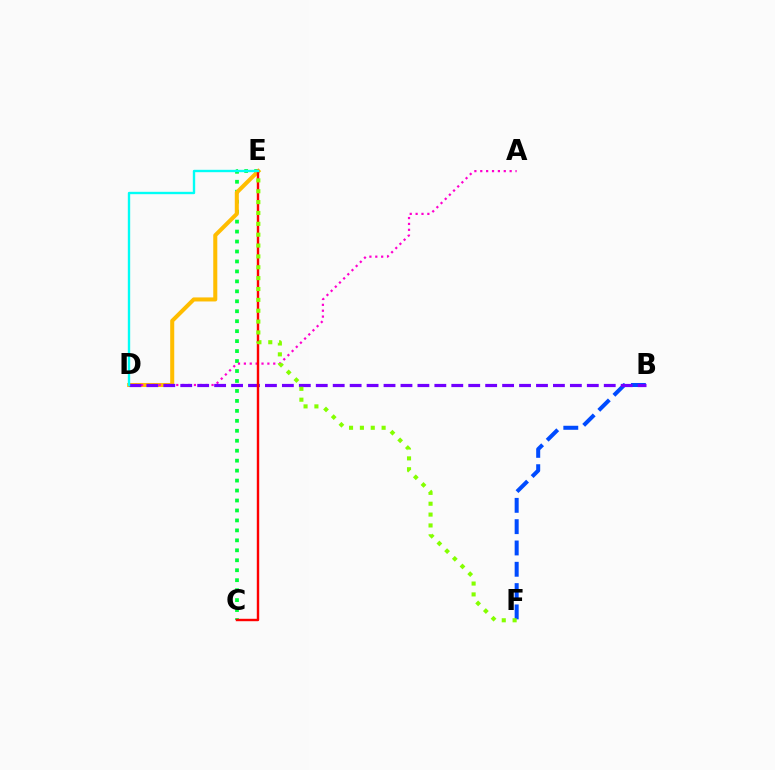{('C', 'E'): [{'color': '#00ff39', 'line_style': 'dotted', 'thickness': 2.71}, {'color': '#ff0000', 'line_style': 'solid', 'thickness': 1.74}], ('D', 'E'): [{'color': '#ffbd00', 'line_style': 'solid', 'thickness': 2.91}, {'color': '#00fff6', 'line_style': 'solid', 'thickness': 1.7}], ('A', 'D'): [{'color': '#ff00cf', 'line_style': 'dotted', 'thickness': 1.6}], ('B', 'F'): [{'color': '#004bff', 'line_style': 'dashed', 'thickness': 2.9}], ('B', 'D'): [{'color': '#7200ff', 'line_style': 'dashed', 'thickness': 2.3}], ('E', 'F'): [{'color': '#84ff00', 'line_style': 'dotted', 'thickness': 2.95}]}